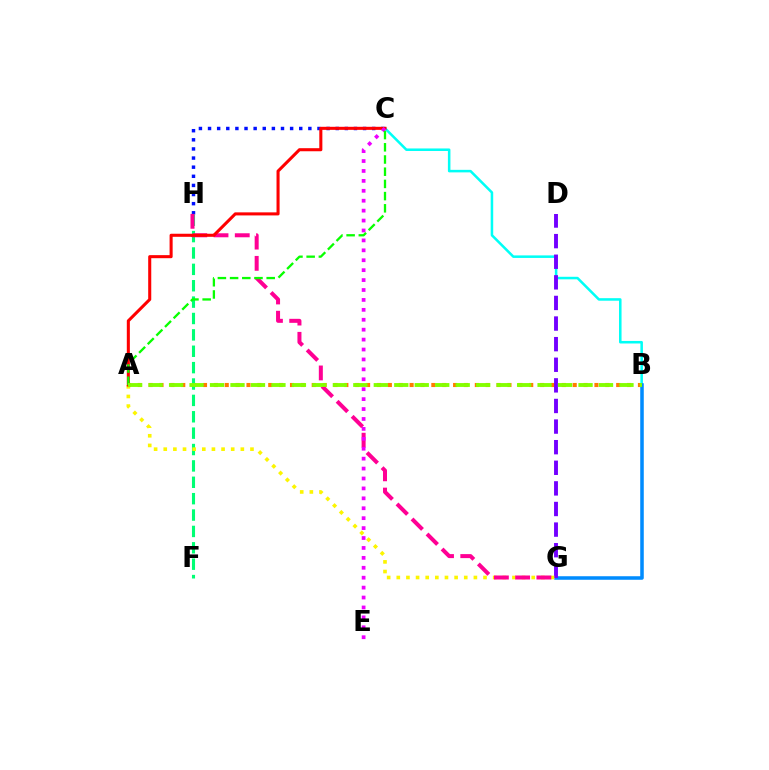{('A', 'B'): [{'color': '#ff7c00', 'line_style': 'dotted', 'thickness': 2.95}, {'color': '#84ff00', 'line_style': 'dashed', 'thickness': 2.78}], ('B', 'C'): [{'color': '#00fff6', 'line_style': 'solid', 'thickness': 1.82}], ('B', 'G'): [{'color': '#008cff', 'line_style': 'solid', 'thickness': 2.55}], ('C', 'H'): [{'color': '#0010ff', 'line_style': 'dotted', 'thickness': 2.48}], ('D', 'G'): [{'color': '#7200ff', 'line_style': 'dashed', 'thickness': 2.8}], ('F', 'H'): [{'color': '#00ff74', 'line_style': 'dashed', 'thickness': 2.23}], ('A', 'G'): [{'color': '#fcf500', 'line_style': 'dotted', 'thickness': 2.62}], ('G', 'H'): [{'color': '#ff0094', 'line_style': 'dashed', 'thickness': 2.89}], ('A', 'C'): [{'color': '#ff0000', 'line_style': 'solid', 'thickness': 2.2}, {'color': '#08ff00', 'line_style': 'dashed', 'thickness': 1.66}], ('C', 'E'): [{'color': '#ee00ff', 'line_style': 'dotted', 'thickness': 2.7}]}